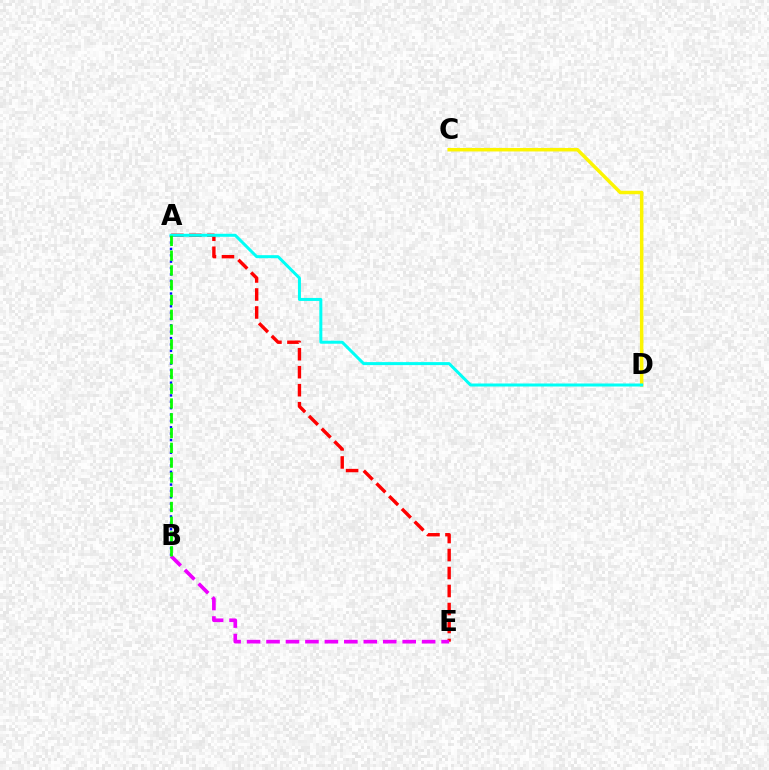{('A', 'E'): [{'color': '#ff0000', 'line_style': 'dashed', 'thickness': 2.44}], ('B', 'E'): [{'color': '#ee00ff', 'line_style': 'dashed', 'thickness': 2.64}], ('C', 'D'): [{'color': '#fcf500', 'line_style': 'solid', 'thickness': 2.5}], ('A', 'B'): [{'color': '#0010ff', 'line_style': 'dotted', 'thickness': 1.73}, {'color': '#08ff00', 'line_style': 'dashed', 'thickness': 2.01}], ('A', 'D'): [{'color': '#00fff6', 'line_style': 'solid', 'thickness': 2.16}]}